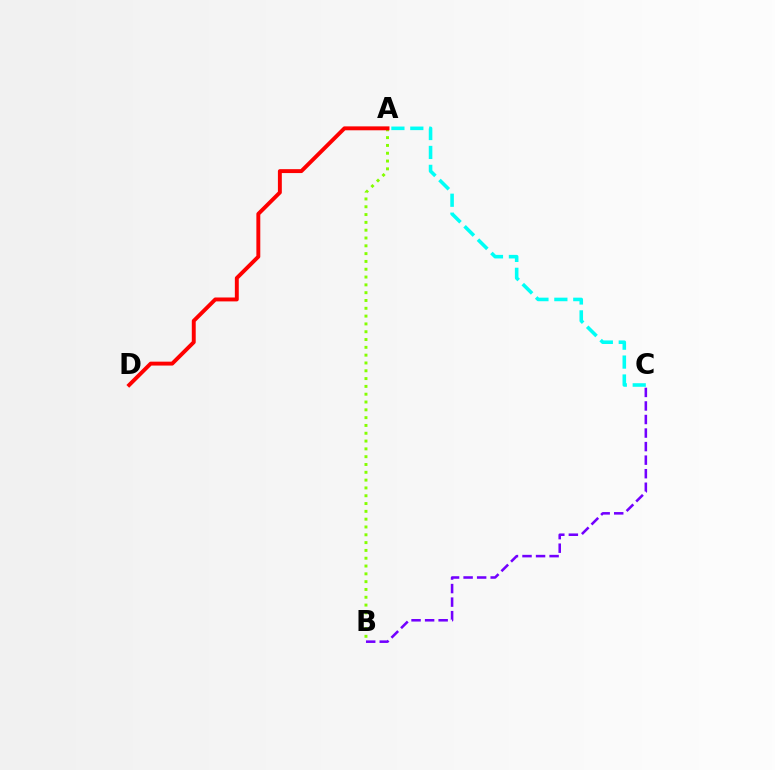{('A', 'C'): [{'color': '#00fff6', 'line_style': 'dashed', 'thickness': 2.57}], ('A', 'B'): [{'color': '#84ff00', 'line_style': 'dotted', 'thickness': 2.12}], ('A', 'D'): [{'color': '#ff0000', 'line_style': 'solid', 'thickness': 2.82}], ('B', 'C'): [{'color': '#7200ff', 'line_style': 'dashed', 'thickness': 1.84}]}